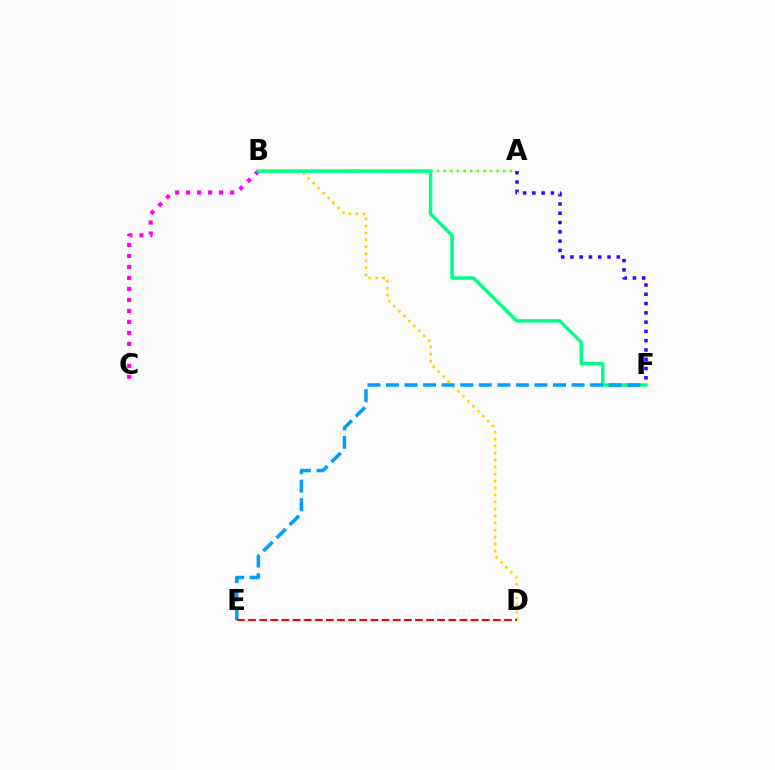{('B', 'D'): [{'color': '#ffd500', 'line_style': 'dotted', 'thickness': 1.9}], ('B', 'C'): [{'color': '#ff00ed', 'line_style': 'dotted', 'thickness': 2.99}], ('A', 'B'): [{'color': '#4fff00', 'line_style': 'dotted', 'thickness': 1.8}], ('A', 'F'): [{'color': '#3700ff', 'line_style': 'dotted', 'thickness': 2.52}], ('B', 'F'): [{'color': '#00ff86', 'line_style': 'solid', 'thickness': 2.49}], ('E', 'F'): [{'color': '#009eff', 'line_style': 'dashed', 'thickness': 2.52}], ('D', 'E'): [{'color': '#ff0000', 'line_style': 'dashed', 'thickness': 1.51}]}